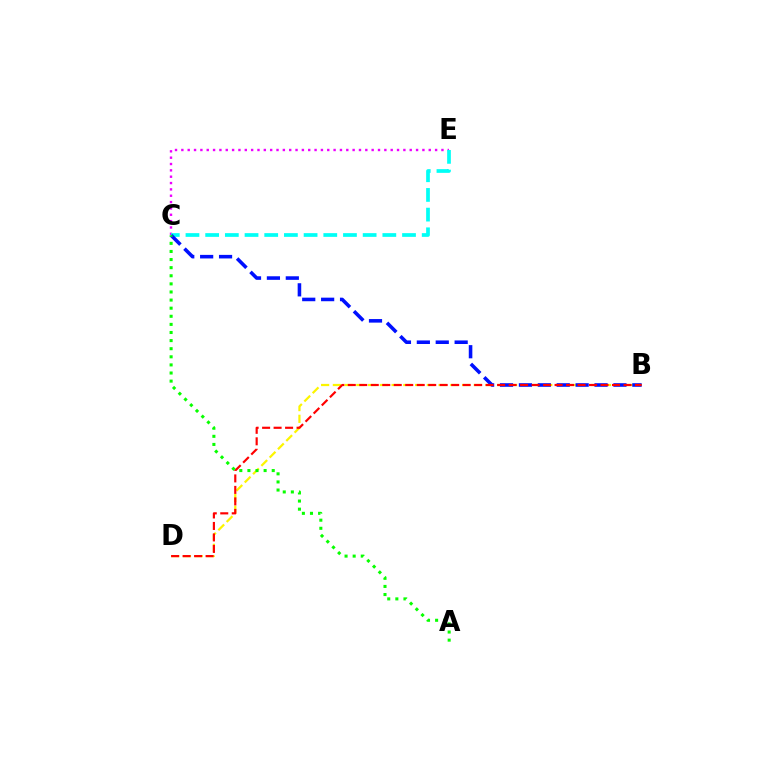{('C', 'E'): [{'color': '#ee00ff', 'line_style': 'dotted', 'thickness': 1.72}, {'color': '#00fff6', 'line_style': 'dashed', 'thickness': 2.67}], ('B', 'D'): [{'color': '#fcf500', 'line_style': 'dashed', 'thickness': 1.6}, {'color': '#ff0000', 'line_style': 'dashed', 'thickness': 1.56}], ('B', 'C'): [{'color': '#0010ff', 'line_style': 'dashed', 'thickness': 2.57}], ('A', 'C'): [{'color': '#08ff00', 'line_style': 'dotted', 'thickness': 2.2}]}